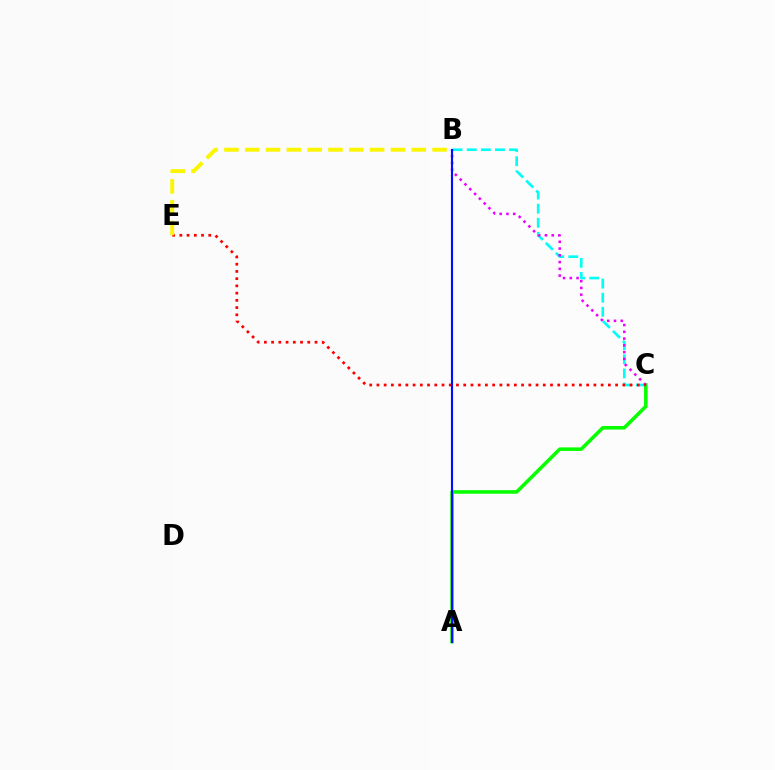{('A', 'C'): [{'color': '#08ff00', 'line_style': 'solid', 'thickness': 2.57}], ('B', 'C'): [{'color': '#00fff6', 'line_style': 'dashed', 'thickness': 1.92}, {'color': '#ee00ff', 'line_style': 'dotted', 'thickness': 1.84}], ('C', 'E'): [{'color': '#ff0000', 'line_style': 'dotted', 'thickness': 1.97}], ('A', 'B'): [{'color': '#0010ff', 'line_style': 'solid', 'thickness': 1.54}], ('B', 'E'): [{'color': '#fcf500', 'line_style': 'dashed', 'thickness': 2.83}]}